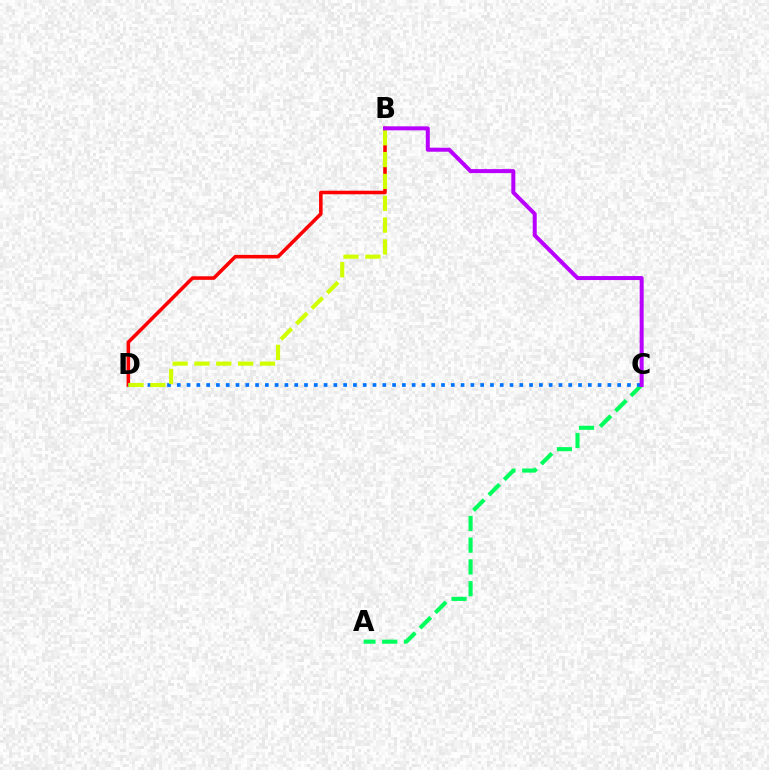{('B', 'D'): [{'color': '#ff0000', 'line_style': 'solid', 'thickness': 2.56}, {'color': '#d1ff00', 'line_style': 'dashed', 'thickness': 2.97}], ('A', 'C'): [{'color': '#00ff5c', 'line_style': 'dashed', 'thickness': 2.96}], ('C', 'D'): [{'color': '#0074ff', 'line_style': 'dotted', 'thickness': 2.66}], ('B', 'C'): [{'color': '#b900ff', 'line_style': 'solid', 'thickness': 2.88}]}